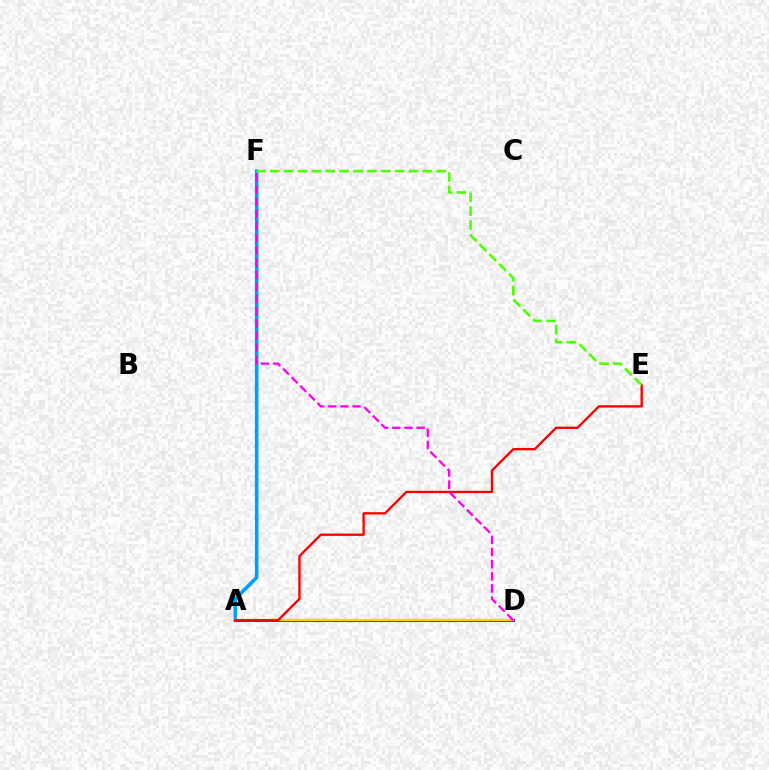{('A', 'D'): [{'color': '#00ff86', 'line_style': 'dashed', 'thickness': 2.19}, {'color': '#3700ff', 'line_style': 'solid', 'thickness': 2.09}, {'color': '#ffd500', 'line_style': 'solid', 'thickness': 1.72}], ('A', 'F'): [{'color': '#009eff', 'line_style': 'solid', 'thickness': 2.59}], ('A', 'E'): [{'color': '#ff0000', 'line_style': 'solid', 'thickness': 1.69}], ('D', 'F'): [{'color': '#ff00ed', 'line_style': 'dashed', 'thickness': 1.65}], ('E', 'F'): [{'color': '#4fff00', 'line_style': 'dashed', 'thickness': 1.88}]}